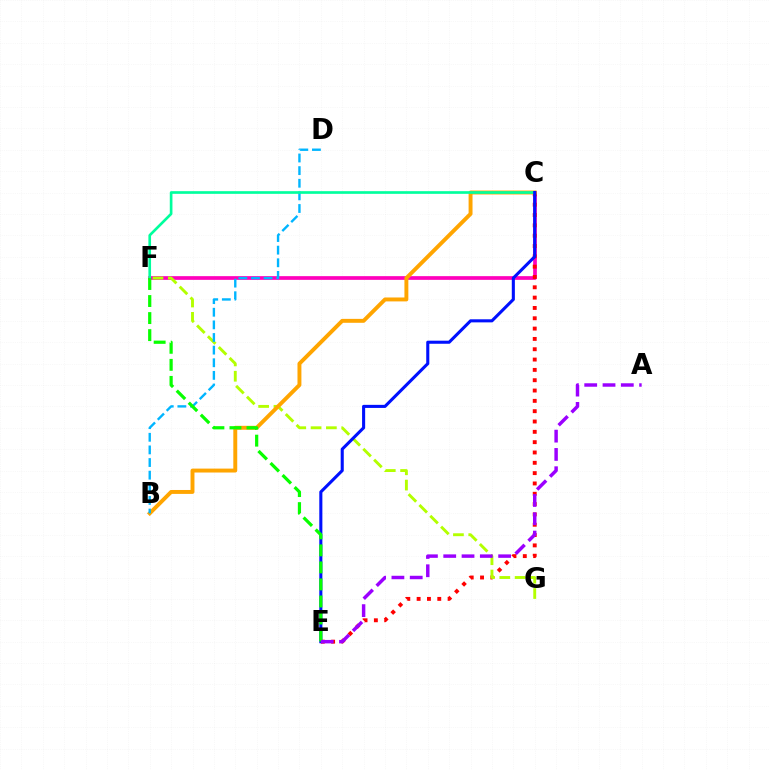{('C', 'F'): [{'color': '#ff00bd', 'line_style': 'solid', 'thickness': 2.67}, {'color': '#00ff9d', 'line_style': 'solid', 'thickness': 1.92}], ('C', 'E'): [{'color': '#ff0000', 'line_style': 'dotted', 'thickness': 2.8}, {'color': '#0010ff', 'line_style': 'solid', 'thickness': 2.22}], ('F', 'G'): [{'color': '#b3ff00', 'line_style': 'dashed', 'thickness': 2.08}], ('B', 'C'): [{'color': '#ffa500', 'line_style': 'solid', 'thickness': 2.83}], ('B', 'D'): [{'color': '#00b5ff', 'line_style': 'dashed', 'thickness': 1.72}], ('E', 'F'): [{'color': '#08ff00', 'line_style': 'dashed', 'thickness': 2.31}], ('A', 'E'): [{'color': '#9b00ff', 'line_style': 'dashed', 'thickness': 2.49}]}